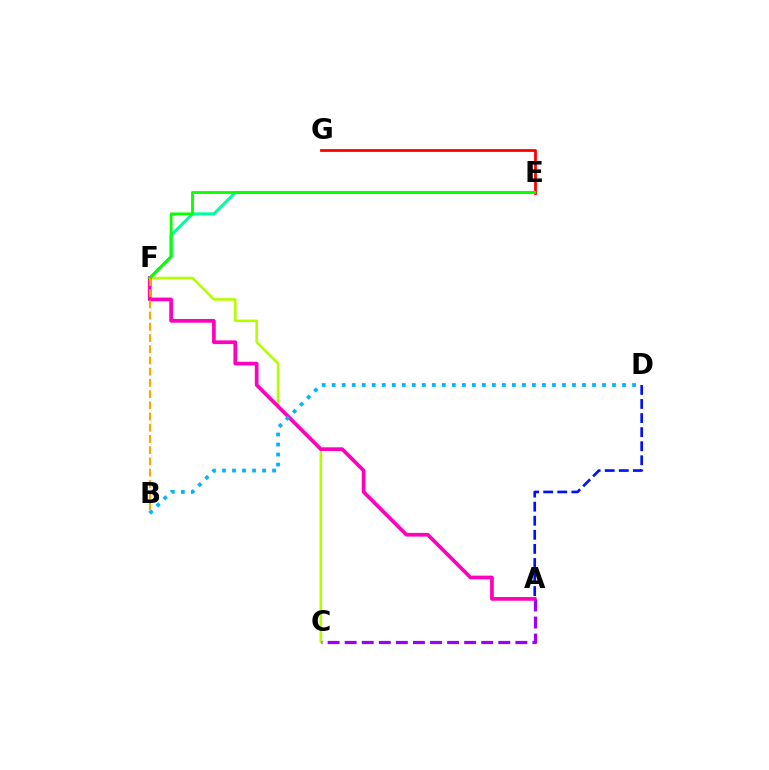{('C', 'F'): [{'color': '#b3ff00', 'line_style': 'solid', 'thickness': 1.88}], ('A', 'D'): [{'color': '#0010ff', 'line_style': 'dashed', 'thickness': 1.91}], ('E', 'F'): [{'color': '#00ff9d', 'line_style': 'solid', 'thickness': 2.2}, {'color': '#08ff00', 'line_style': 'solid', 'thickness': 2.03}], ('A', 'F'): [{'color': '#ff00bd', 'line_style': 'solid', 'thickness': 2.67}], ('E', 'G'): [{'color': '#ff0000', 'line_style': 'solid', 'thickness': 2.0}], ('A', 'C'): [{'color': '#9b00ff', 'line_style': 'dashed', 'thickness': 2.32}], ('B', 'D'): [{'color': '#00b5ff', 'line_style': 'dotted', 'thickness': 2.72}], ('B', 'F'): [{'color': '#ffa500', 'line_style': 'dashed', 'thickness': 1.52}]}